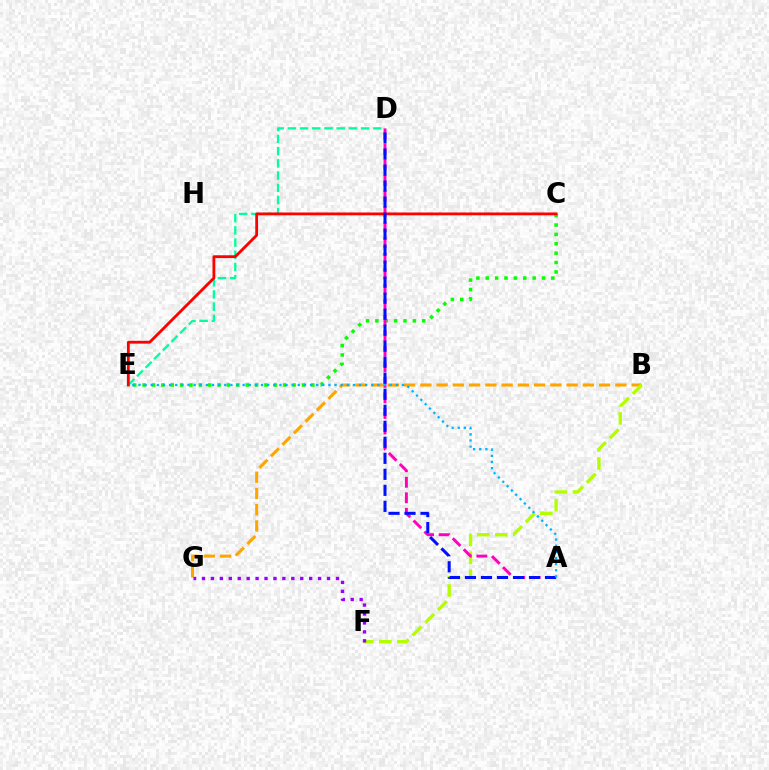{('C', 'E'): [{'color': '#08ff00', 'line_style': 'dotted', 'thickness': 2.55}, {'color': '#ff0000', 'line_style': 'solid', 'thickness': 2.02}], ('B', 'G'): [{'color': '#ffa500', 'line_style': 'dashed', 'thickness': 2.21}], ('B', 'F'): [{'color': '#b3ff00', 'line_style': 'dashed', 'thickness': 2.44}], ('A', 'D'): [{'color': '#ff00bd', 'line_style': 'dashed', 'thickness': 2.11}, {'color': '#0010ff', 'line_style': 'dashed', 'thickness': 2.18}], ('D', 'E'): [{'color': '#00ff9d', 'line_style': 'dashed', 'thickness': 1.66}], ('A', 'E'): [{'color': '#00b5ff', 'line_style': 'dotted', 'thickness': 1.66}], ('F', 'G'): [{'color': '#9b00ff', 'line_style': 'dotted', 'thickness': 2.43}]}